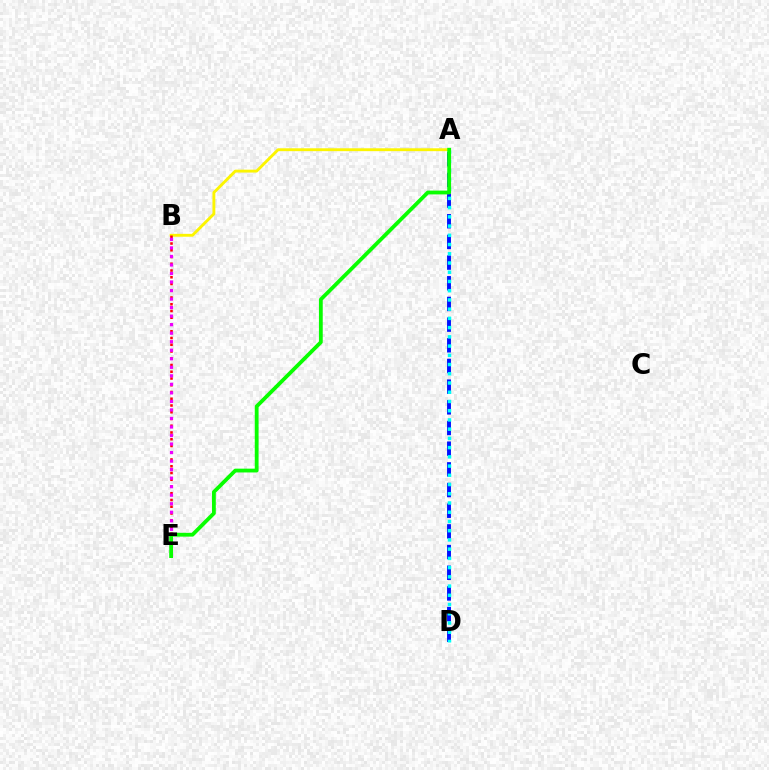{('A', 'D'): [{'color': '#0010ff', 'line_style': 'dashed', 'thickness': 2.81}, {'color': '#00fff6', 'line_style': 'dotted', 'thickness': 2.51}], ('A', 'B'): [{'color': '#fcf500', 'line_style': 'solid', 'thickness': 2.07}], ('B', 'E'): [{'color': '#ff0000', 'line_style': 'dotted', 'thickness': 1.83}, {'color': '#ee00ff', 'line_style': 'dotted', 'thickness': 2.32}], ('A', 'E'): [{'color': '#08ff00', 'line_style': 'solid', 'thickness': 2.74}]}